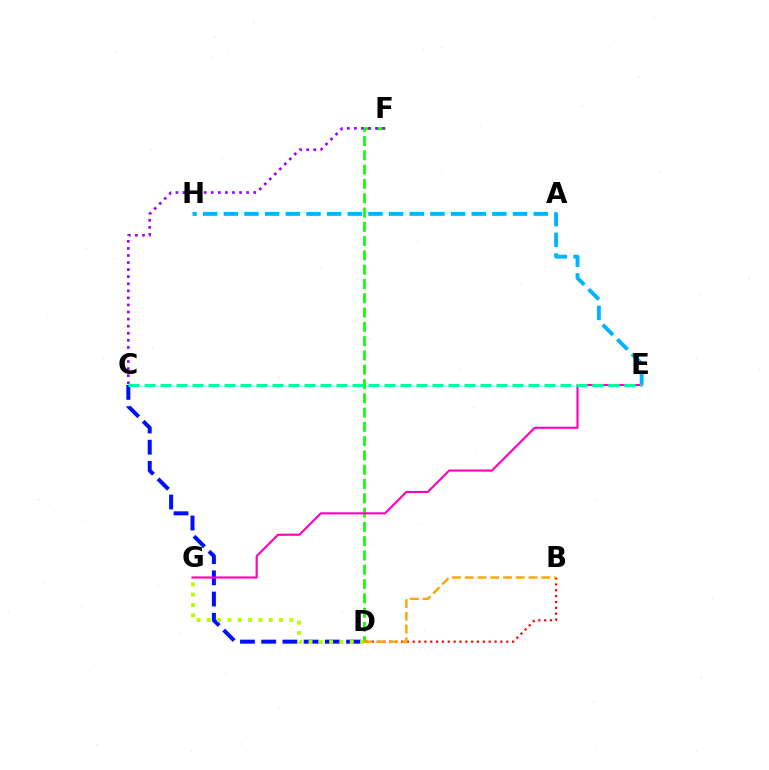{('C', 'D'): [{'color': '#0010ff', 'line_style': 'dashed', 'thickness': 2.88}], ('E', 'H'): [{'color': '#00b5ff', 'line_style': 'dashed', 'thickness': 2.81}], ('B', 'D'): [{'color': '#ff0000', 'line_style': 'dotted', 'thickness': 1.59}, {'color': '#ffa500', 'line_style': 'dashed', 'thickness': 1.73}], ('D', 'G'): [{'color': '#b3ff00', 'line_style': 'dotted', 'thickness': 2.8}], ('D', 'F'): [{'color': '#08ff00', 'line_style': 'dashed', 'thickness': 1.94}], ('C', 'F'): [{'color': '#9b00ff', 'line_style': 'dotted', 'thickness': 1.92}], ('E', 'G'): [{'color': '#ff00bd', 'line_style': 'solid', 'thickness': 1.53}], ('C', 'E'): [{'color': '#00ff9d', 'line_style': 'dashed', 'thickness': 2.17}]}